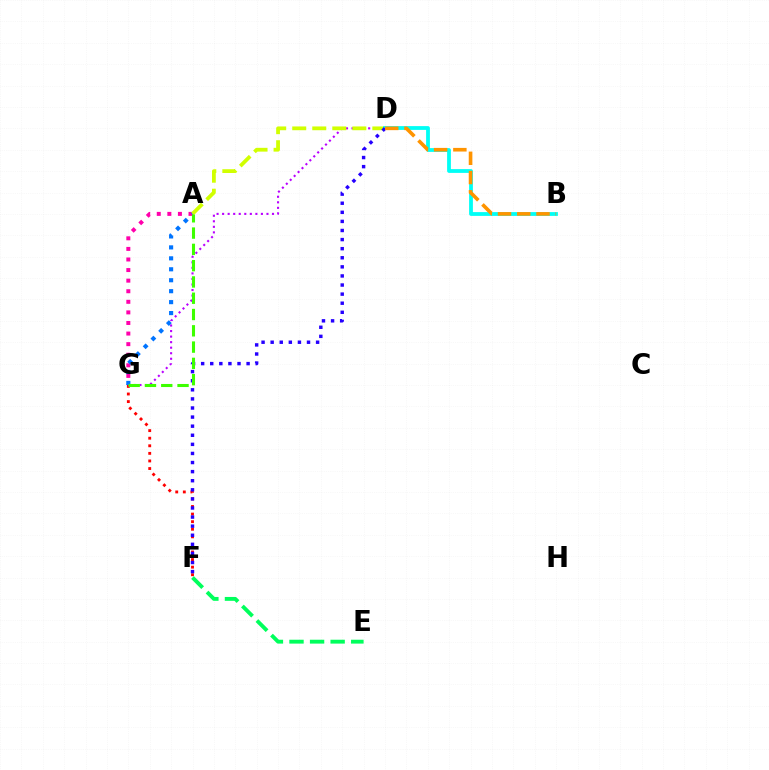{('F', 'G'): [{'color': '#ff0000', 'line_style': 'dotted', 'thickness': 2.06}], ('D', 'G'): [{'color': '#b900ff', 'line_style': 'dotted', 'thickness': 1.51}], ('E', 'F'): [{'color': '#00ff5c', 'line_style': 'dashed', 'thickness': 2.79}], ('A', 'G'): [{'color': '#ff00ac', 'line_style': 'dotted', 'thickness': 2.88}, {'color': '#0074ff', 'line_style': 'dotted', 'thickness': 2.97}, {'color': '#3dff00', 'line_style': 'dashed', 'thickness': 2.21}], ('A', 'D'): [{'color': '#d1ff00', 'line_style': 'dashed', 'thickness': 2.72}], ('B', 'D'): [{'color': '#00fff6', 'line_style': 'solid', 'thickness': 2.73}, {'color': '#ff9400', 'line_style': 'dashed', 'thickness': 2.62}], ('D', 'F'): [{'color': '#2500ff', 'line_style': 'dotted', 'thickness': 2.47}]}